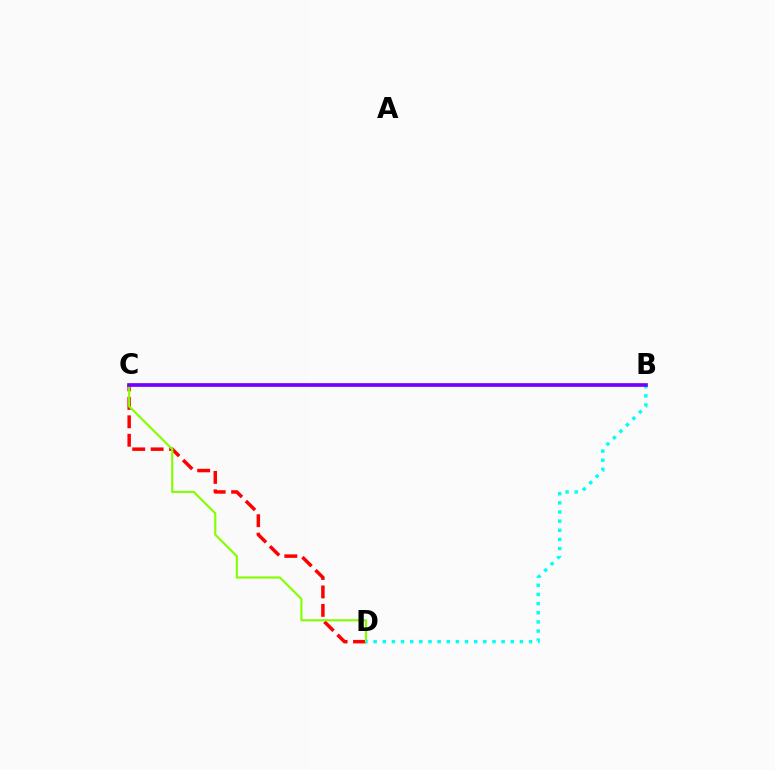{('C', 'D'): [{'color': '#ff0000', 'line_style': 'dashed', 'thickness': 2.51}, {'color': '#84ff00', 'line_style': 'solid', 'thickness': 1.55}], ('B', 'D'): [{'color': '#00fff6', 'line_style': 'dotted', 'thickness': 2.48}], ('B', 'C'): [{'color': '#7200ff', 'line_style': 'solid', 'thickness': 2.65}]}